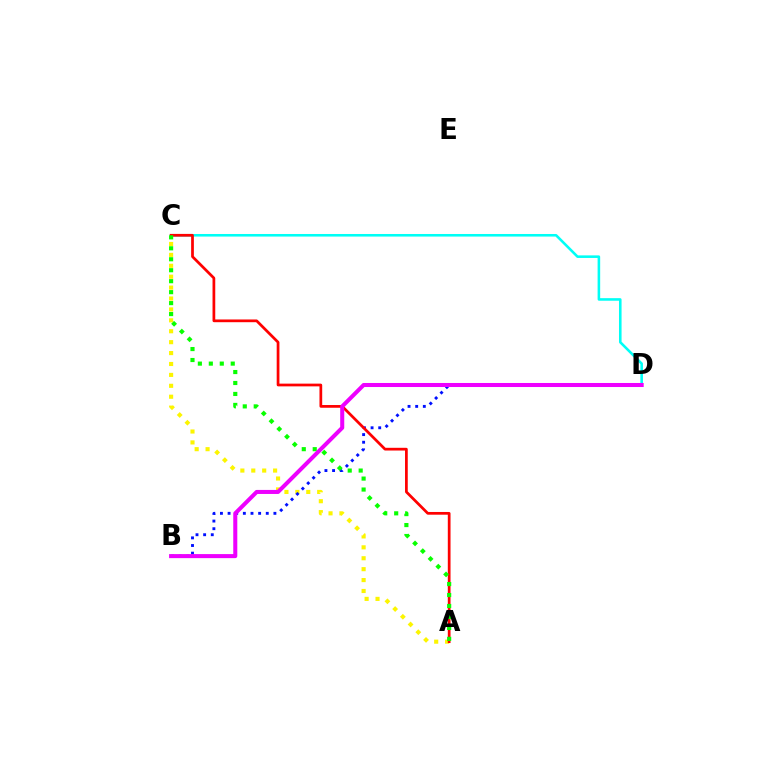{('A', 'C'): [{'color': '#fcf500', 'line_style': 'dotted', 'thickness': 2.96}, {'color': '#ff0000', 'line_style': 'solid', 'thickness': 1.97}, {'color': '#08ff00', 'line_style': 'dotted', 'thickness': 2.98}], ('C', 'D'): [{'color': '#00fff6', 'line_style': 'solid', 'thickness': 1.86}], ('B', 'D'): [{'color': '#0010ff', 'line_style': 'dotted', 'thickness': 2.08}, {'color': '#ee00ff', 'line_style': 'solid', 'thickness': 2.91}]}